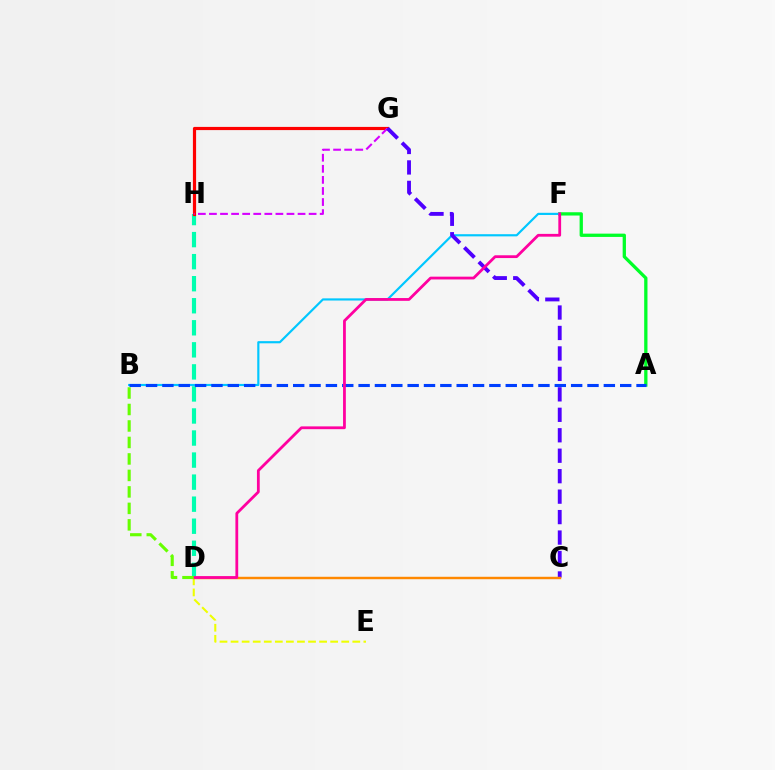{('D', 'H'): [{'color': '#00ffaf', 'line_style': 'dashed', 'thickness': 2.99}], ('G', 'H'): [{'color': '#ff0000', 'line_style': 'solid', 'thickness': 2.3}, {'color': '#d600ff', 'line_style': 'dashed', 'thickness': 1.5}], ('D', 'E'): [{'color': '#eeff00', 'line_style': 'dashed', 'thickness': 1.5}], ('A', 'F'): [{'color': '#00ff27', 'line_style': 'solid', 'thickness': 2.37}], ('B', 'F'): [{'color': '#00c7ff', 'line_style': 'solid', 'thickness': 1.56}], ('C', 'G'): [{'color': '#4f00ff', 'line_style': 'dashed', 'thickness': 2.78}], ('C', 'D'): [{'color': '#ff8800', 'line_style': 'solid', 'thickness': 1.76}], ('A', 'B'): [{'color': '#003fff', 'line_style': 'dashed', 'thickness': 2.22}], ('D', 'F'): [{'color': '#ff00a0', 'line_style': 'solid', 'thickness': 2.01}], ('B', 'D'): [{'color': '#66ff00', 'line_style': 'dashed', 'thickness': 2.24}]}